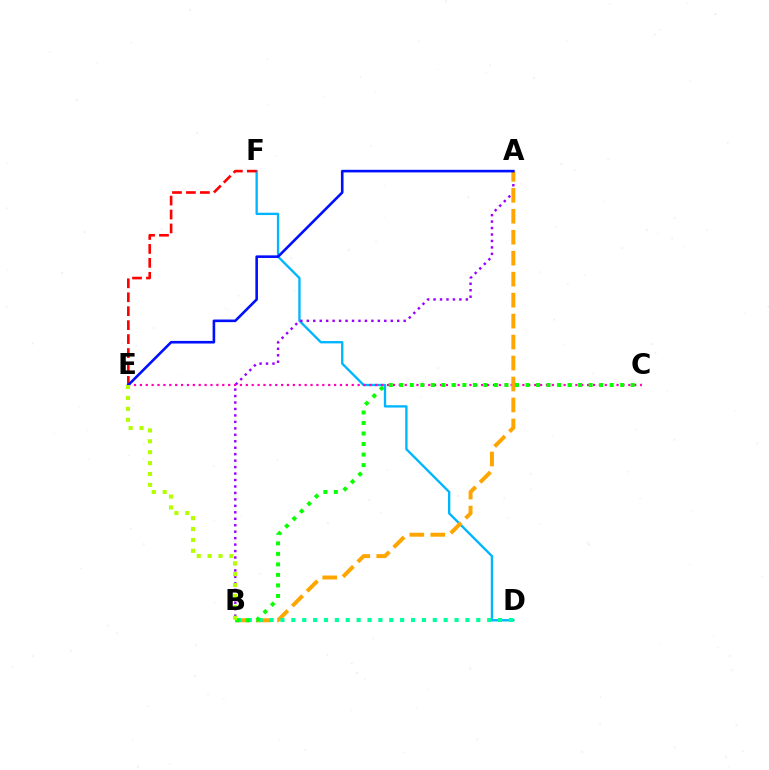{('D', 'F'): [{'color': '#00b5ff', 'line_style': 'solid', 'thickness': 1.69}], ('A', 'B'): [{'color': '#9b00ff', 'line_style': 'dotted', 'thickness': 1.75}, {'color': '#ffa500', 'line_style': 'dashed', 'thickness': 2.85}], ('C', 'E'): [{'color': '#ff00bd', 'line_style': 'dotted', 'thickness': 1.6}], ('E', 'F'): [{'color': '#ff0000', 'line_style': 'dashed', 'thickness': 1.89}], ('B', 'D'): [{'color': '#00ff9d', 'line_style': 'dotted', 'thickness': 2.96}], ('B', 'C'): [{'color': '#08ff00', 'line_style': 'dotted', 'thickness': 2.86}], ('A', 'E'): [{'color': '#0010ff', 'line_style': 'solid', 'thickness': 1.88}], ('B', 'E'): [{'color': '#b3ff00', 'line_style': 'dotted', 'thickness': 2.96}]}